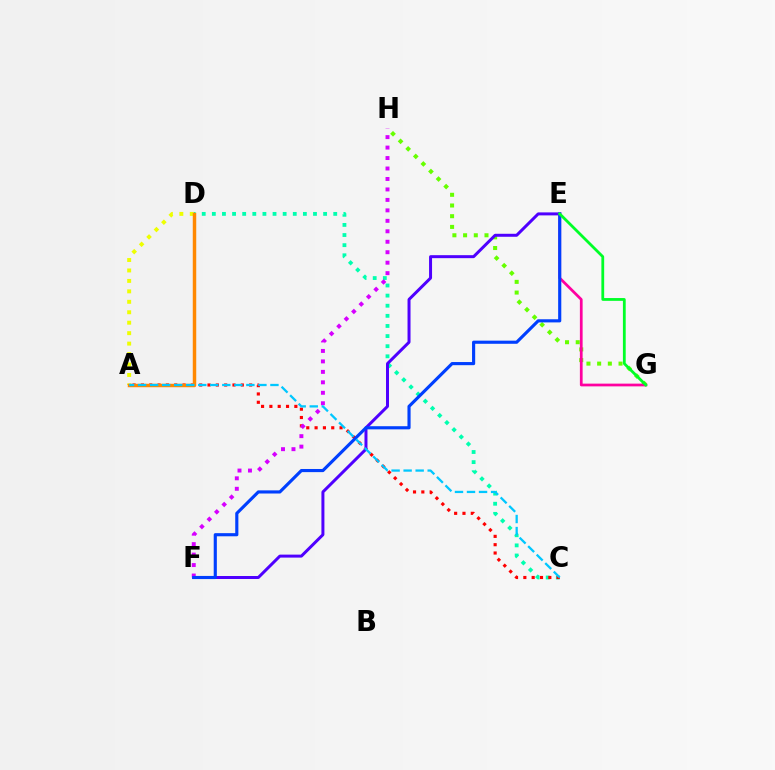{('C', 'D'): [{'color': '#00ffaf', 'line_style': 'dotted', 'thickness': 2.75}], ('G', 'H'): [{'color': '#66ff00', 'line_style': 'dotted', 'thickness': 2.91}], ('A', 'C'): [{'color': '#ff0000', 'line_style': 'dotted', 'thickness': 2.26}, {'color': '#00c7ff', 'line_style': 'dashed', 'thickness': 1.63}], ('A', 'D'): [{'color': '#eeff00', 'line_style': 'dotted', 'thickness': 2.84}, {'color': '#ff8800', 'line_style': 'solid', 'thickness': 2.5}], ('E', 'F'): [{'color': '#4f00ff', 'line_style': 'solid', 'thickness': 2.15}, {'color': '#003fff', 'line_style': 'solid', 'thickness': 2.26}], ('E', 'G'): [{'color': '#ff00a0', 'line_style': 'solid', 'thickness': 1.97}, {'color': '#00ff27', 'line_style': 'solid', 'thickness': 2.01}], ('F', 'H'): [{'color': '#d600ff', 'line_style': 'dotted', 'thickness': 2.84}]}